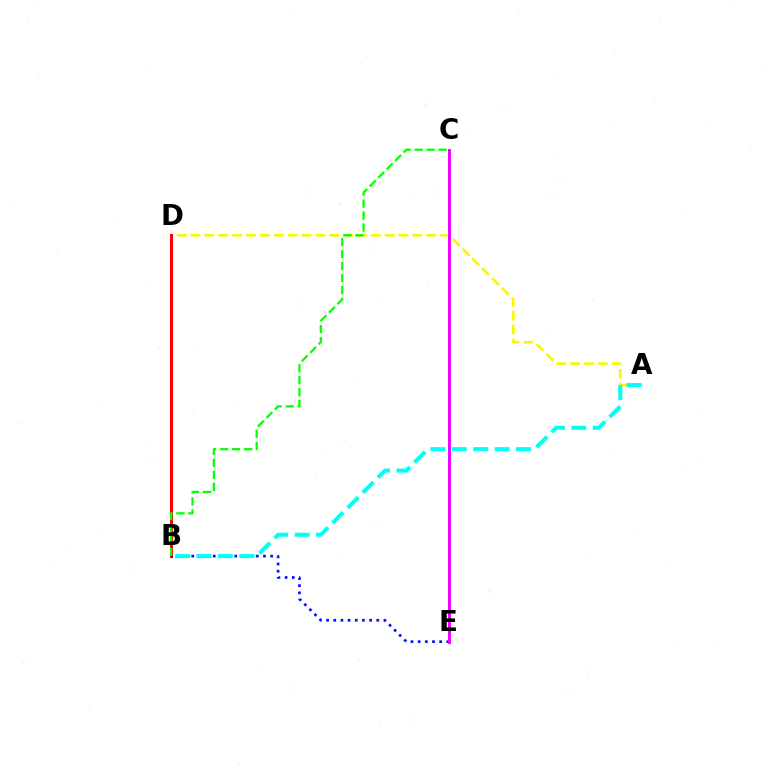{('A', 'D'): [{'color': '#fcf500', 'line_style': 'dashed', 'thickness': 1.88}], ('B', 'D'): [{'color': '#ff0000', 'line_style': 'solid', 'thickness': 2.17}], ('B', 'E'): [{'color': '#0010ff', 'line_style': 'dotted', 'thickness': 1.95}], ('B', 'C'): [{'color': '#08ff00', 'line_style': 'dashed', 'thickness': 1.63}], ('C', 'E'): [{'color': '#ee00ff', 'line_style': 'solid', 'thickness': 2.12}], ('A', 'B'): [{'color': '#00fff6', 'line_style': 'dashed', 'thickness': 2.91}]}